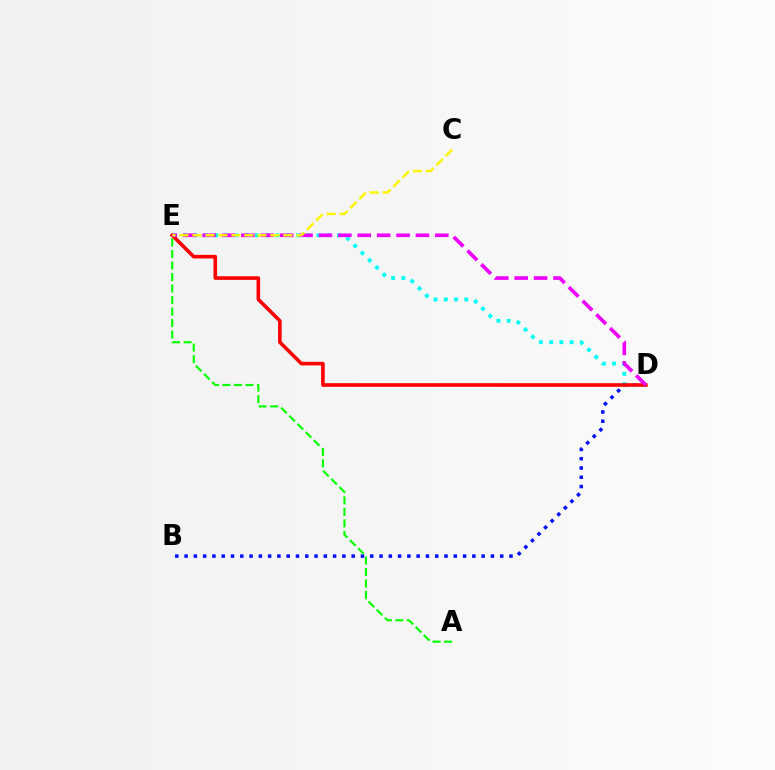{('B', 'D'): [{'color': '#0010ff', 'line_style': 'dotted', 'thickness': 2.52}], ('D', 'E'): [{'color': '#00fff6', 'line_style': 'dotted', 'thickness': 2.78}, {'color': '#ff0000', 'line_style': 'solid', 'thickness': 2.59}, {'color': '#ee00ff', 'line_style': 'dashed', 'thickness': 2.63}], ('C', 'E'): [{'color': '#fcf500', 'line_style': 'dashed', 'thickness': 1.77}], ('A', 'E'): [{'color': '#08ff00', 'line_style': 'dashed', 'thickness': 1.56}]}